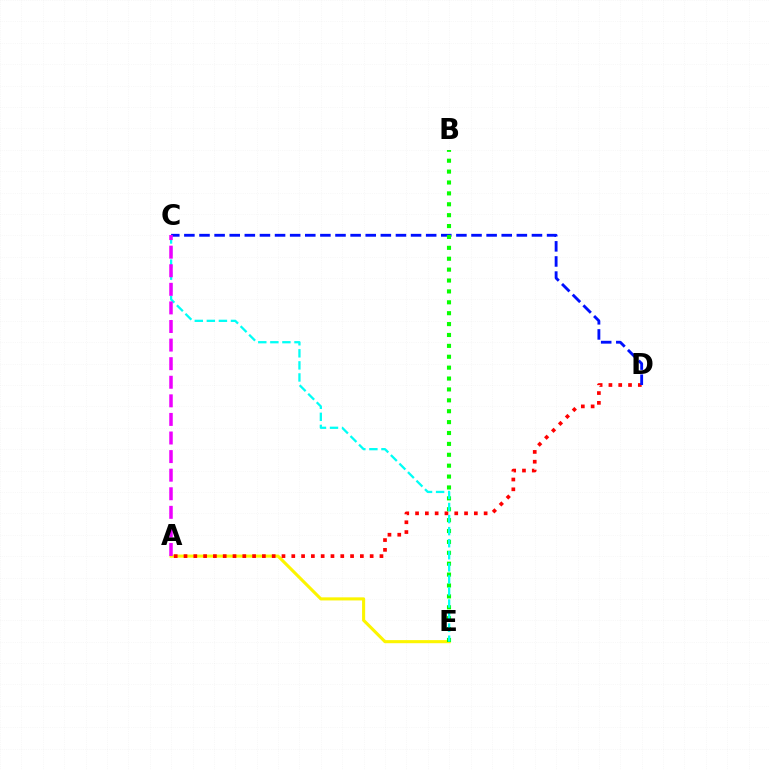{('A', 'E'): [{'color': '#fcf500', 'line_style': 'solid', 'thickness': 2.22}], ('A', 'D'): [{'color': '#ff0000', 'line_style': 'dotted', 'thickness': 2.66}], ('C', 'D'): [{'color': '#0010ff', 'line_style': 'dashed', 'thickness': 2.05}], ('B', 'E'): [{'color': '#08ff00', 'line_style': 'dotted', 'thickness': 2.96}], ('C', 'E'): [{'color': '#00fff6', 'line_style': 'dashed', 'thickness': 1.64}], ('A', 'C'): [{'color': '#ee00ff', 'line_style': 'dashed', 'thickness': 2.52}]}